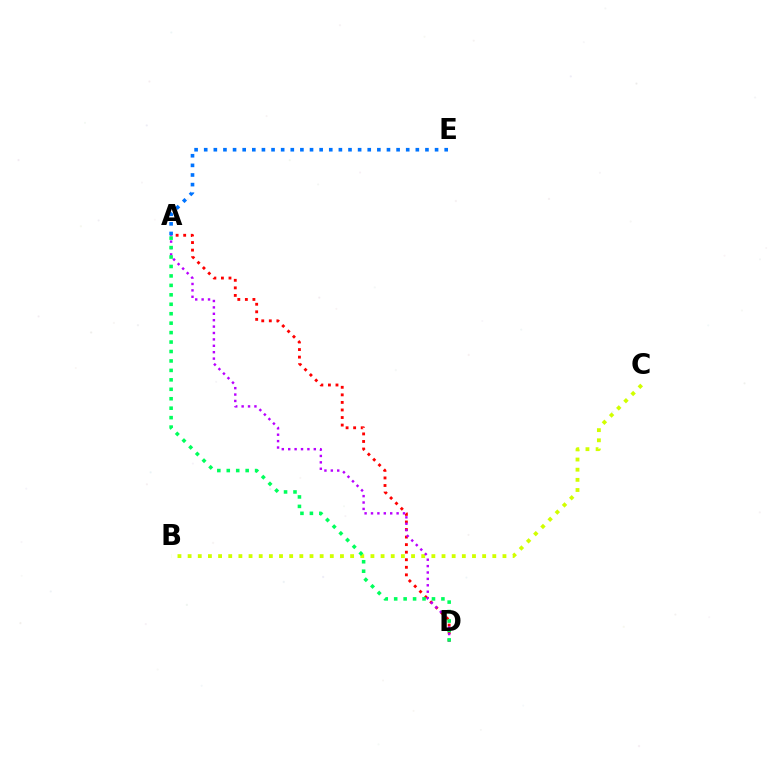{('B', 'C'): [{'color': '#d1ff00', 'line_style': 'dotted', 'thickness': 2.76}], ('A', 'D'): [{'color': '#ff0000', 'line_style': 'dotted', 'thickness': 2.05}, {'color': '#b900ff', 'line_style': 'dotted', 'thickness': 1.74}, {'color': '#00ff5c', 'line_style': 'dotted', 'thickness': 2.57}], ('A', 'E'): [{'color': '#0074ff', 'line_style': 'dotted', 'thickness': 2.61}]}